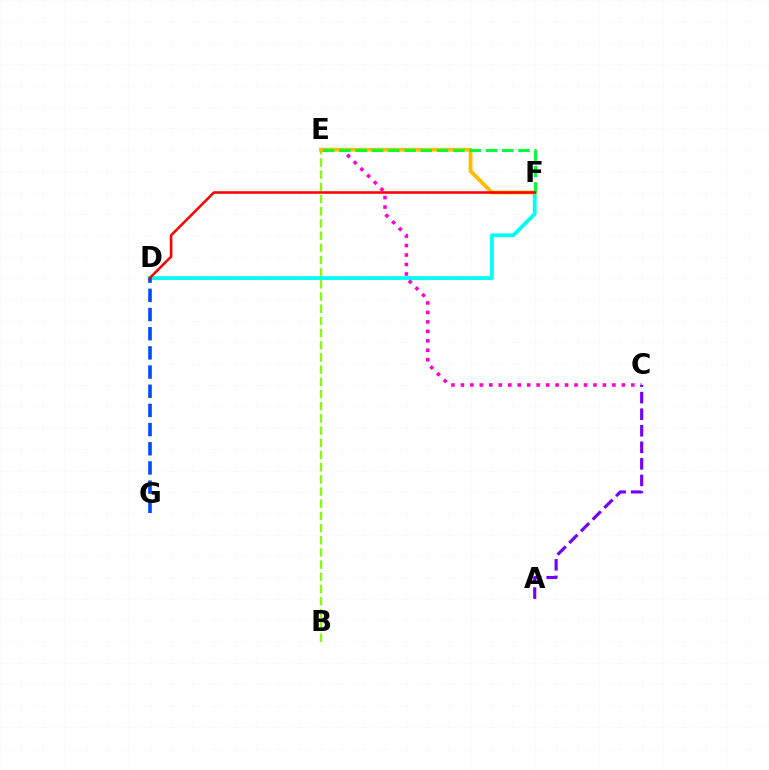{('D', 'F'): [{'color': '#00fff6', 'line_style': 'solid', 'thickness': 2.74}, {'color': '#ff0000', 'line_style': 'solid', 'thickness': 1.83}], ('D', 'G'): [{'color': '#004bff', 'line_style': 'dashed', 'thickness': 2.61}], ('B', 'E'): [{'color': '#84ff00', 'line_style': 'dashed', 'thickness': 1.66}], ('C', 'E'): [{'color': '#ff00cf', 'line_style': 'dotted', 'thickness': 2.57}], ('A', 'C'): [{'color': '#7200ff', 'line_style': 'dashed', 'thickness': 2.25}], ('E', 'F'): [{'color': '#ffbd00', 'line_style': 'solid', 'thickness': 2.78}, {'color': '#00ff39', 'line_style': 'dashed', 'thickness': 2.21}]}